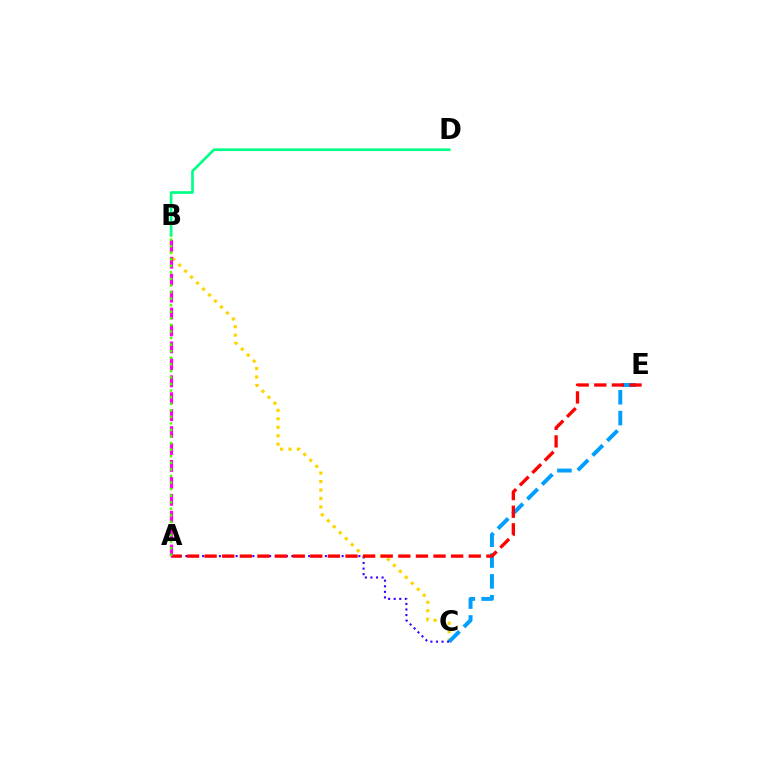{('B', 'C'): [{'color': '#ffd500', 'line_style': 'dotted', 'thickness': 2.3}], ('C', 'E'): [{'color': '#009eff', 'line_style': 'dashed', 'thickness': 2.83}], ('B', 'D'): [{'color': '#00ff86', 'line_style': 'solid', 'thickness': 1.93}], ('A', 'C'): [{'color': '#3700ff', 'line_style': 'dotted', 'thickness': 1.52}], ('A', 'E'): [{'color': '#ff0000', 'line_style': 'dashed', 'thickness': 2.39}], ('A', 'B'): [{'color': '#ff00ed', 'line_style': 'dashed', 'thickness': 2.3}, {'color': '#4fff00', 'line_style': 'dotted', 'thickness': 1.78}]}